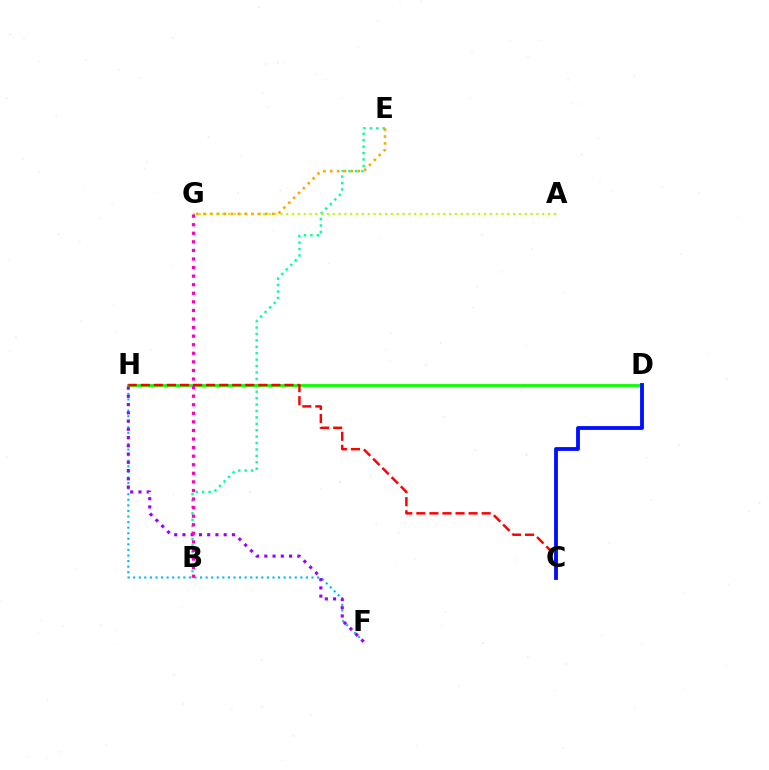{('B', 'E'): [{'color': '#00ff9d', 'line_style': 'dotted', 'thickness': 1.74}], ('A', 'G'): [{'color': '#b3ff00', 'line_style': 'dotted', 'thickness': 1.58}], ('F', 'H'): [{'color': '#00b5ff', 'line_style': 'dotted', 'thickness': 1.51}, {'color': '#9b00ff', 'line_style': 'dotted', 'thickness': 2.24}], ('D', 'H'): [{'color': '#08ff00', 'line_style': 'solid', 'thickness': 2.02}], ('E', 'G'): [{'color': '#ffa500', 'line_style': 'dotted', 'thickness': 1.87}], ('C', 'H'): [{'color': '#ff0000', 'line_style': 'dashed', 'thickness': 1.77}], ('B', 'G'): [{'color': '#ff00bd', 'line_style': 'dotted', 'thickness': 2.33}], ('C', 'D'): [{'color': '#0010ff', 'line_style': 'solid', 'thickness': 2.76}]}